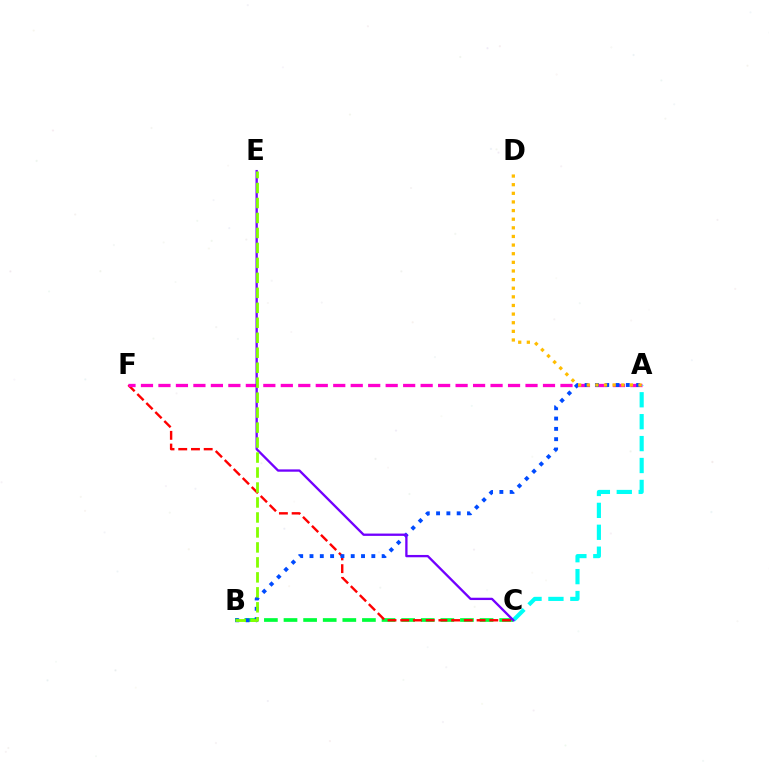{('B', 'C'): [{'color': '#00ff39', 'line_style': 'dashed', 'thickness': 2.66}], ('C', 'F'): [{'color': '#ff0000', 'line_style': 'dashed', 'thickness': 1.73}], ('A', 'F'): [{'color': '#ff00cf', 'line_style': 'dashed', 'thickness': 2.37}], ('A', 'B'): [{'color': '#004bff', 'line_style': 'dotted', 'thickness': 2.8}], ('A', 'C'): [{'color': '#00fff6', 'line_style': 'dashed', 'thickness': 2.98}], ('C', 'E'): [{'color': '#7200ff', 'line_style': 'solid', 'thickness': 1.67}], ('B', 'E'): [{'color': '#84ff00', 'line_style': 'dashed', 'thickness': 2.03}], ('A', 'D'): [{'color': '#ffbd00', 'line_style': 'dotted', 'thickness': 2.34}]}